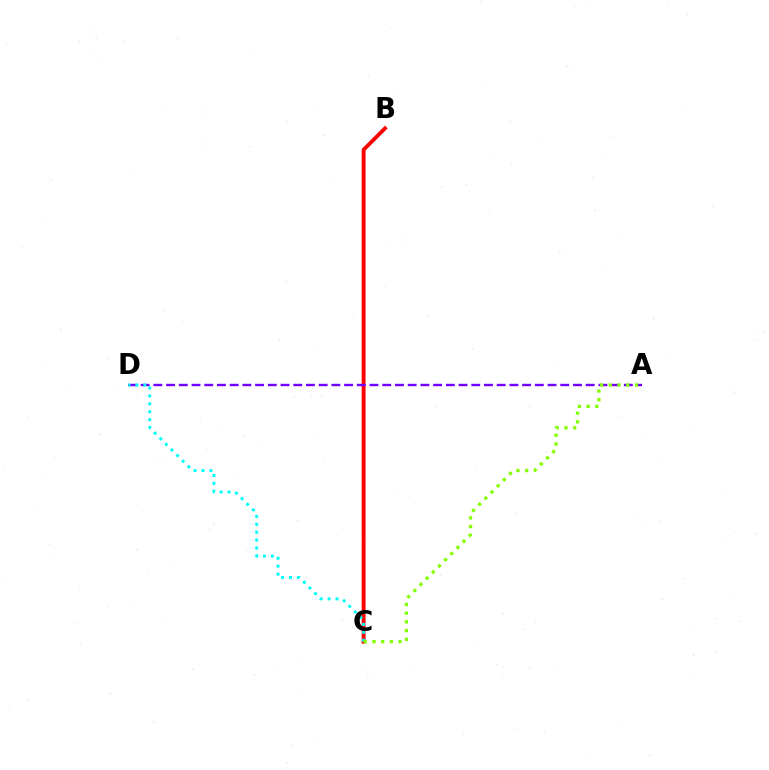{('B', 'C'): [{'color': '#ff0000', 'line_style': 'solid', 'thickness': 2.77}], ('A', 'D'): [{'color': '#7200ff', 'line_style': 'dashed', 'thickness': 1.73}], ('C', 'D'): [{'color': '#00fff6', 'line_style': 'dotted', 'thickness': 2.15}], ('A', 'C'): [{'color': '#84ff00', 'line_style': 'dotted', 'thickness': 2.37}]}